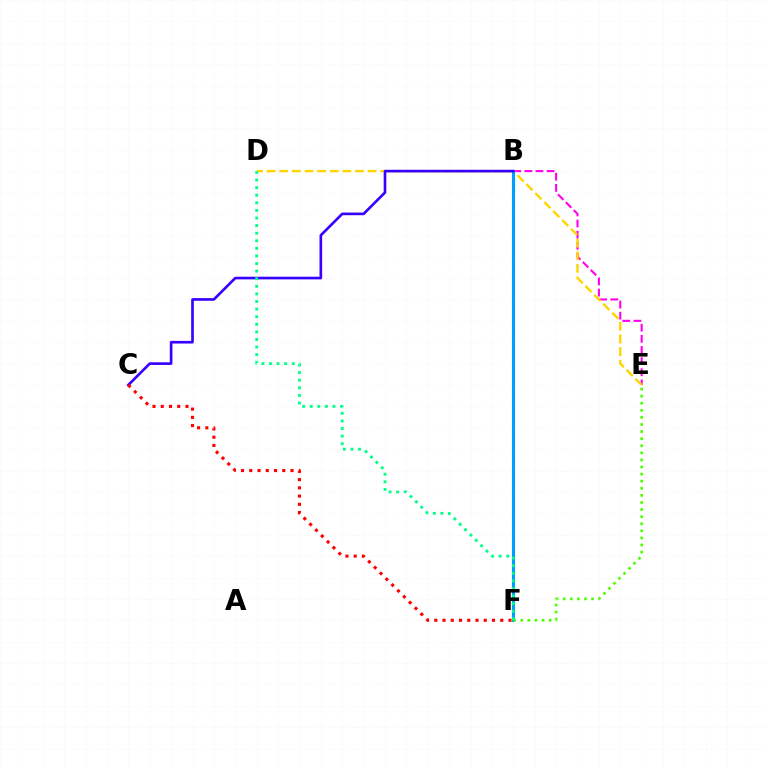{('B', 'E'): [{'color': '#ff00ed', 'line_style': 'dashed', 'thickness': 1.51}], ('D', 'E'): [{'color': '#ffd500', 'line_style': 'dashed', 'thickness': 1.71}], ('B', 'F'): [{'color': '#009eff', 'line_style': 'solid', 'thickness': 2.21}], ('B', 'C'): [{'color': '#3700ff', 'line_style': 'solid', 'thickness': 1.91}], ('C', 'F'): [{'color': '#ff0000', 'line_style': 'dotted', 'thickness': 2.24}], ('E', 'F'): [{'color': '#4fff00', 'line_style': 'dotted', 'thickness': 1.93}], ('D', 'F'): [{'color': '#00ff86', 'line_style': 'dotted', 'thickness': 2.06}]}